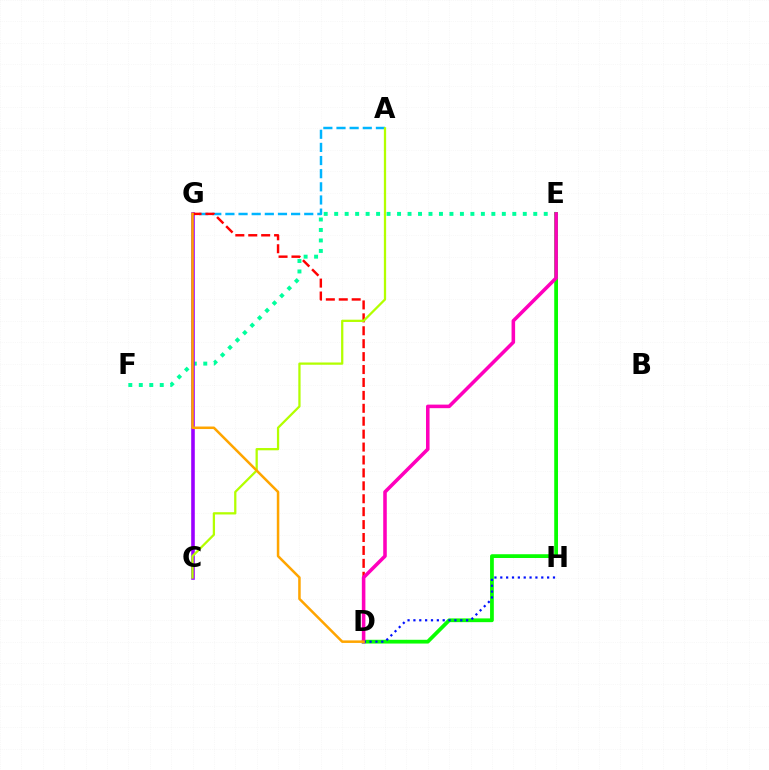{('A', 'G'): [{'color': '#00b5ff', 'line_style': 'dashed', 'thickness': 1.78}], ('E', 'F'): [{'color': '#00ff9d', 'line_style': 'dotted', 'thickness': 2.85}], ('C', 'G'): [{'color': '#9b00ff', 'line_style': 'solid', 'thickness': 2.59}], ('D', 'E'): [{'color': '#08ff00', 'line_style': 'solid', 'thickness': 2.71}, {'color': '#ff00bd', 'line_style': 'solid', 'thickness': 2.56}], ('D', 'G'): [{'color': '#ff0000', 'line_style': 'dashed', 'thickness': 1.76}, {'color': '#ffa500', 'line_style': 'solid', 'thickness': 1.81}], ('D', 'H'): [{'color': '#0010ff', 'line_style': 'dotted', 'thickness': 1.59}], ('A', 'C'): [{'color': '#b3ff00', 'line_style': 'solid', 'thickness': 1.63}]}